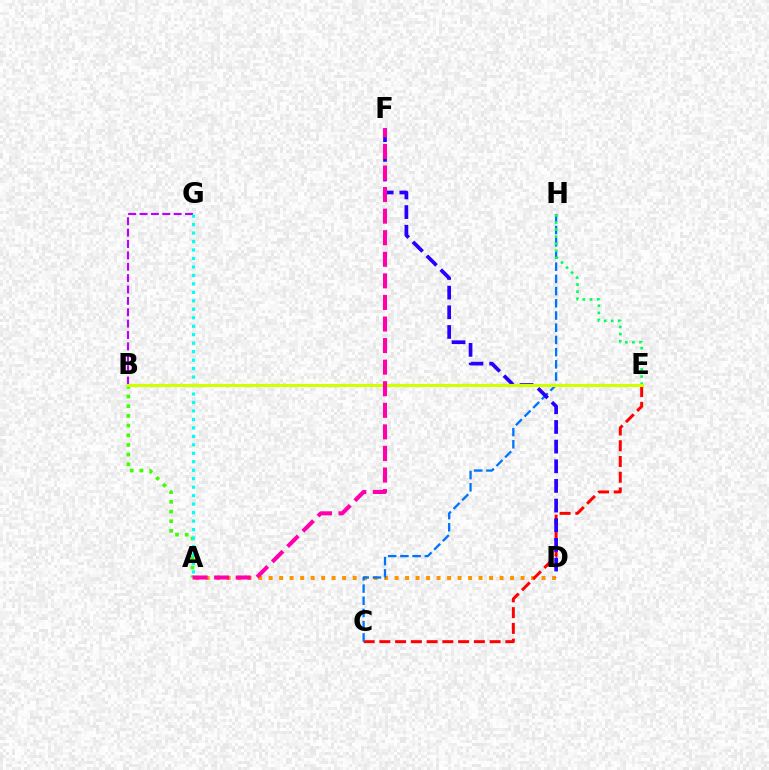{('A', 'D'): [{'color': '#ff9400', 'line_style': 'dotted', 'thickness': 2.85}], ('B', 'G'): [{'color': '#b900ff', 'line_style': 'dashed', 'thickness': 1.55}], ('C', 'E'): [{'color': '#ff0000', 'line_style': 'dashed', 'thickness': 2.14}], ('C', 'H'): [{'color': '#0074ff', 'line_style': 'dashed', 'thickness': 1.66}], ('D', 'F'): [{'color': '#2500ff', 'line_style': 'dashed', 'thickness': 2.67}], ('A', 'B'): [{'color': '#3dff00', 'line_style': 'dotted', 'thickness': 2.63}], ('E', 'H'): [{'color': '#00ff5c', 'line_style': 'dotted', 'thickness': 1.93}], ('A', 'G'): [{'color': '#00fff6', 'line_style': 'dotted', 'thickness': 2.3}], ('B', 'E'): [{'color': '#d1ff00', 'line_style': 'solid', 'thickness': 2.24}], ('A', 'F'): [{'color': '#ff00ac', 'line_style': 'dashed', 'thickness': 2.93}]}